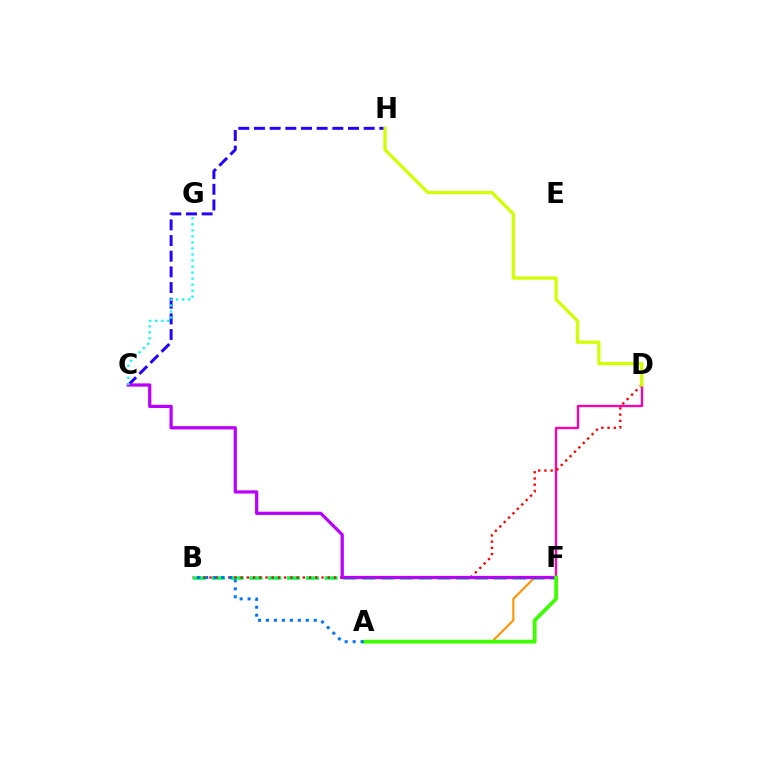{('A', 'F'): [{'color': '#ff9400', 'line_style': 'solid', 'thickness': 1.54}, {'color': '#3dff00', 'line_style': 'solid', 'thickness': 2.7}], ('C', 'H'): [{'color': '#2500ff', 'line_style': 'dashed', 'thickness': 2.13}], ('B', 'F'): [{'color': '#00ff5c', 'line_style': 'dashed', 'thickness': 2.55}], ('D', 'F'): [{'color': '#ff00ac', 'line_style': 'solid', 'thickness': 1.68}], ('B', 'D'): [{'color': '#ff0000', 'line_style': 'dotted', 'thickness': 1.69}], ('C', 'F'): [{'color': '#b900ff', 'line_style': 'solid', 'thickness': 2.32}], ('C', 'G'): [{'color': '#00fff6', 'line_style': 'dotted', 'thickness': 1.64}], ('A', 'B'): [{'color': '#0074ff', 'line_style': 'dotted', 'thickness': 2.16}], ('D', 'H'): [{'color': '#d1ff00', 'line_style': 'solid', 'thickness': 2.34}]}